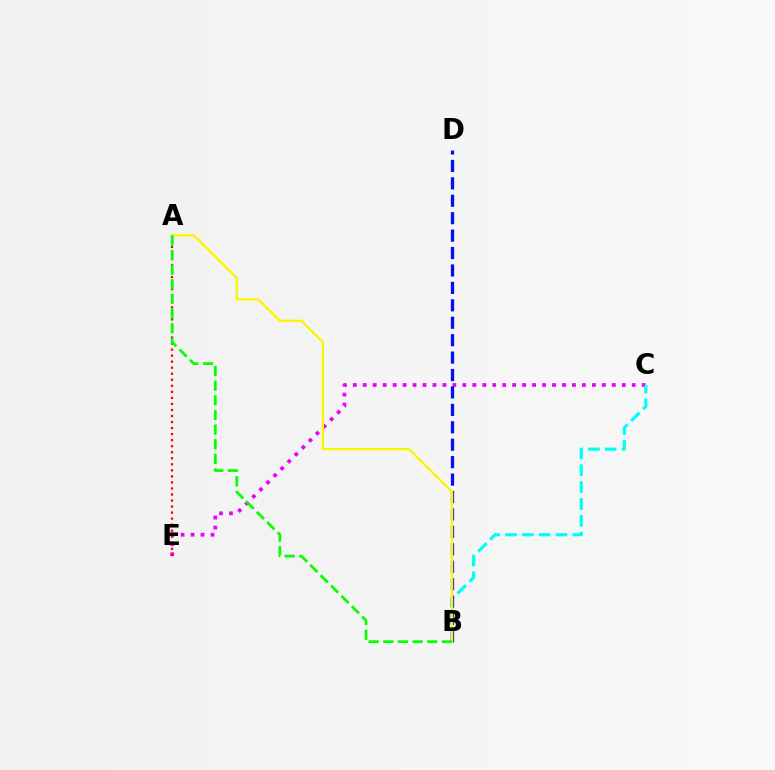{('C', 'E'): [{'color': '#ee00ff', 'line_style': 'dotted', 'thickness': 2.71}], ('A', 'E'): [{'color': '#ff0000', 'line_style': 'dotted', 'thickness': 1.64}], ('B', 'C'): [{'color': '#00fff6', 'line_style': 'dashed', 'thickness': 2.29}], ('B', 'D'): [{'color': '#0010ff', 'line_style': 'dashed', 'thickness': 2.37}], ('A', 'B'): [{'color': '#fcf500', 'line_style': 'solid', 'thickness': 1.65}, {'color': '#08ff00', 'line_style': 'dashed', 'thickness': 1.99}]}